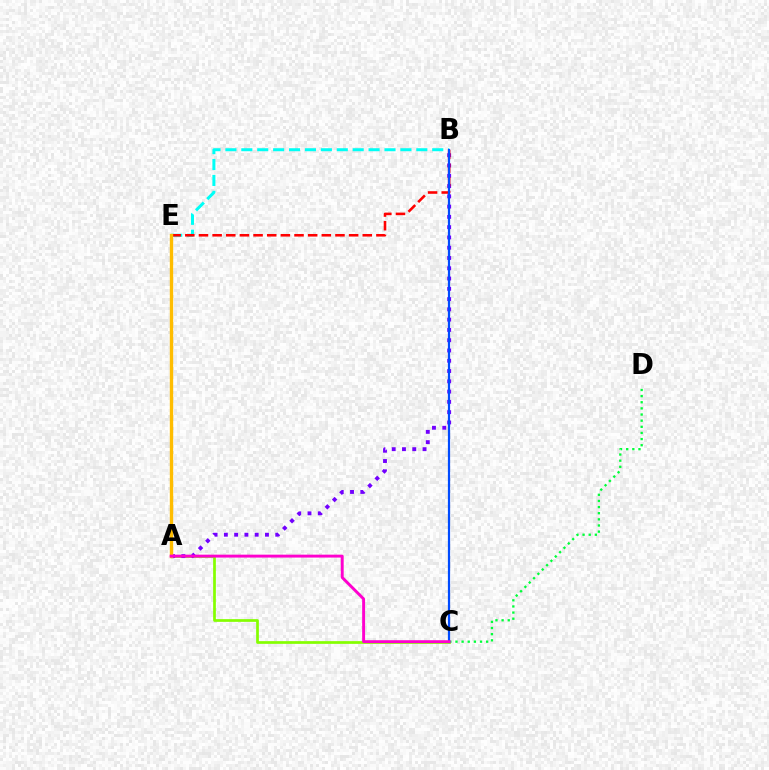{('A', 'C'): [{'color': '#84ff00', 'line_style': 'solid', 'thickness': 1.95}, {'color': '#ff00cf', 'line_style': 'solid', 'thickness': 2.1}], ('C', 'D'): [{'color': '#00ff39', 'line_style': 'dotted', 'thickness': 1.67}], ('A', 'B'): [{'color': '#7200ff', 'line_style': 'dotted', 'thickness': 2.79}], ('B', 'E'): [{'color': '#00fff6', 'line_style': 'dashed', 'thickness': 2.16}, {'color': '#ff0000', 'line_style': 'dashed', 'thickness': 1.85}], ('A', 'E'): [{'color': '#ffbd00', 'line_style': 'solid', 'thickness': 2.42}], ('B', 'C'): [{'color': '#004bff', 'line_style': 'solid', 'thickness': 1.59}]}